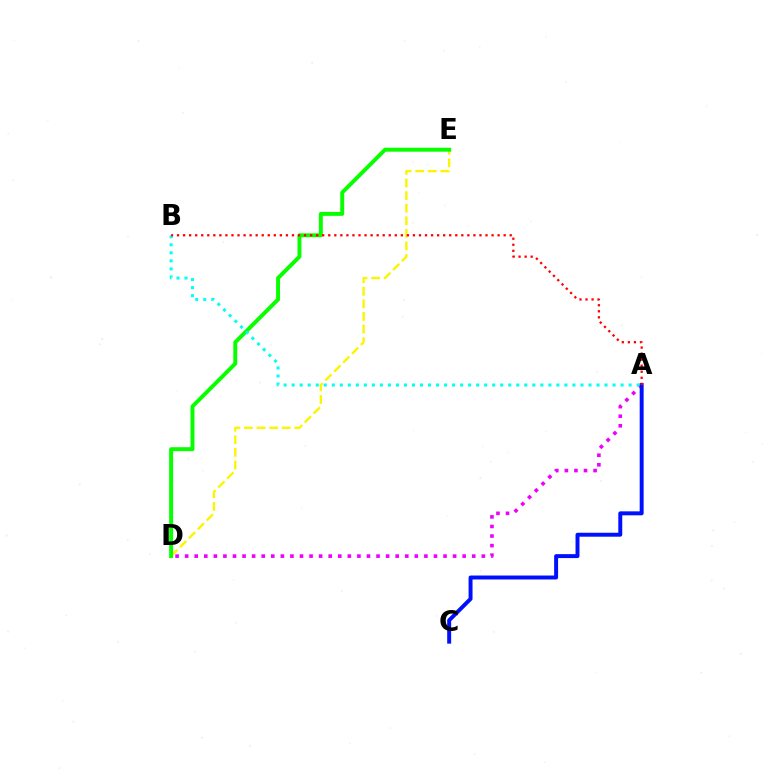{('A', 'D'): [{'color': '#ee00ff', 'line_style': 'dotted', 'thickness': 2.6}], ('D', 'E'): [{'color': '#fcf500', 'line_style': 'dashed', 'thickness': 1.71}, {'color': '#08ff00', 'line_style': 'solid', 'thickness': 2.84}], ('A', 'C'): [{'color': '#0010ff', 'line_style': 'solid', 'thickness': 2.85}], ('A', 'B'): [{'color': '#00fff6', 'line_style': 'dotted', 'thickness': 2.18}, {'color': '#ff0000', 'line_style': 'dotted', 'thickness': 1.64}]}